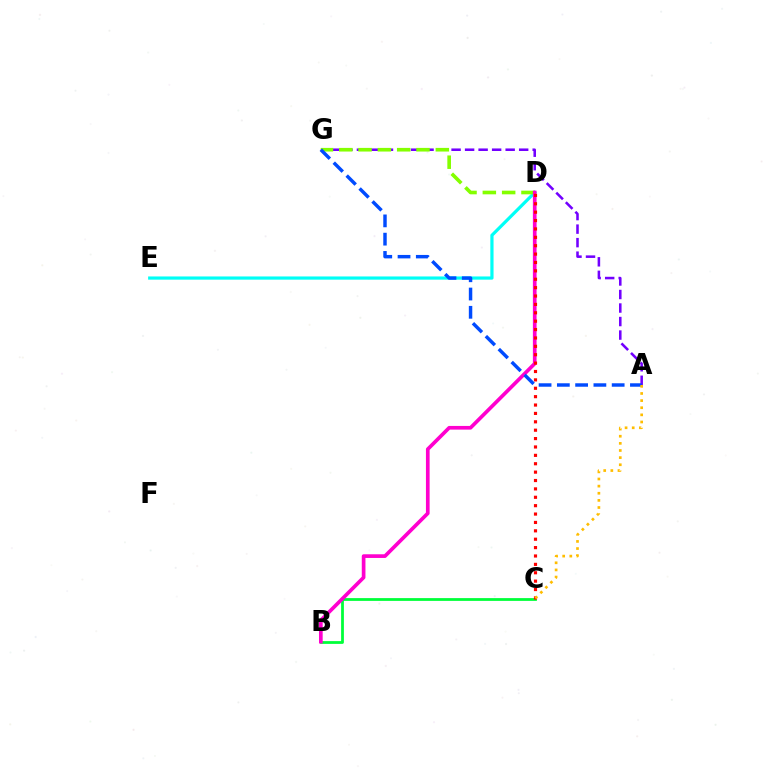{('B', 'C'): [{'color': '#00ff39', 'line_style': 'solid', 'thickness': 2.0}], ('D', 'E'): [{'color': '#00fff6', 'line_style': 'solid', 'thickness': 2.31}], ('A', 'G'): [{'color': '#7200ff', 'line_style': 'dashed', 'thickness': 1.84}, {'color': '#004bff', 'line_style': 'dashed', 'thickness': 2.48}], ('D', 'G'): [{'color': '#84ff00', 'line_style': 'dashed', 'thickness': 2.62}], ('B', 'D'): [{'color': '#ff00cf', 'line_style': 'solid', 'thickness': 2.65}], ('C', 'D'): [{'color': '#ff0000', 'line_style': 'dotted', 'thickness': 2.28}], ('A', 'C'): [{'color': '#ffbd00', 'line_style': 'dotted', 'thickness': 1.94}]}